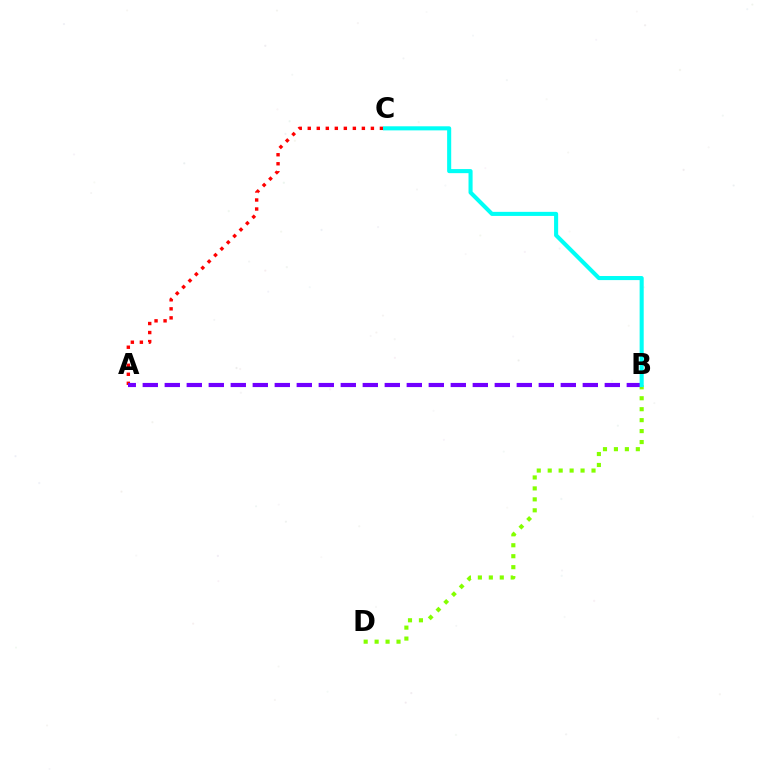{('A', 'C'): [{'color': '#ff0000', 'line_style': 'dotted', 'thickness': 2.45}], ('B', 'D'): [{'color': '#84ff00', 'line_style': 'dotted', 'thickness': 2.98}], ('A', 'B'): [{'color': '#7200ff', 'line_style': 'dashed', 'thickness': 2.99}], ('B', 'C'): [{'color': '#00fff6', 'line_style': 'solid', 'thickness': 2.94}]}